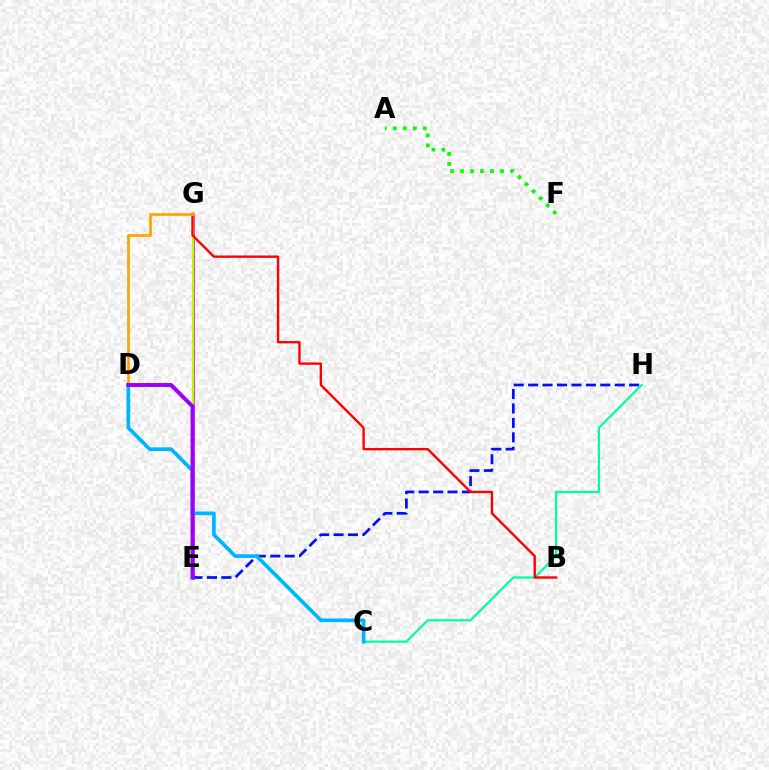{('E', 'G'): [{'color': '#ff00bd', 'line_style': 'solid', 'thickness': 1.9}, {'color': '#b3ff00', 'line_style': 'solid', 'thickness': 1.65}], ('E', 'H'): [{'color': '#0010ff', 'line_style': 'dashed', 'thickness': 1.96}], ('C', 'H'): [{'color': '#00ff9d', 'line_style': 'solid', 'thickness': 1.57}], ('B', 'G'): [{'color': '#ff0000', 'line_style': 'solid', 'thickness': 1.71}], ('A', 'F'): [{'color': '#08ff00', 'line_style': 'dotted', 'thickness': 2.72}], ('C', 'D'): [{'color': '#00b5ff', 'line_style': 'solid', 'thickness': 2.65}], ('D', 'G'): [{'color': '#ffa500', 'line_style': 'solid', 'thickness': 1.98}], ('D', 'E'): [{'color': '#9b00ff', 'line_style': 'solid', 'thickness': 2.82}]}